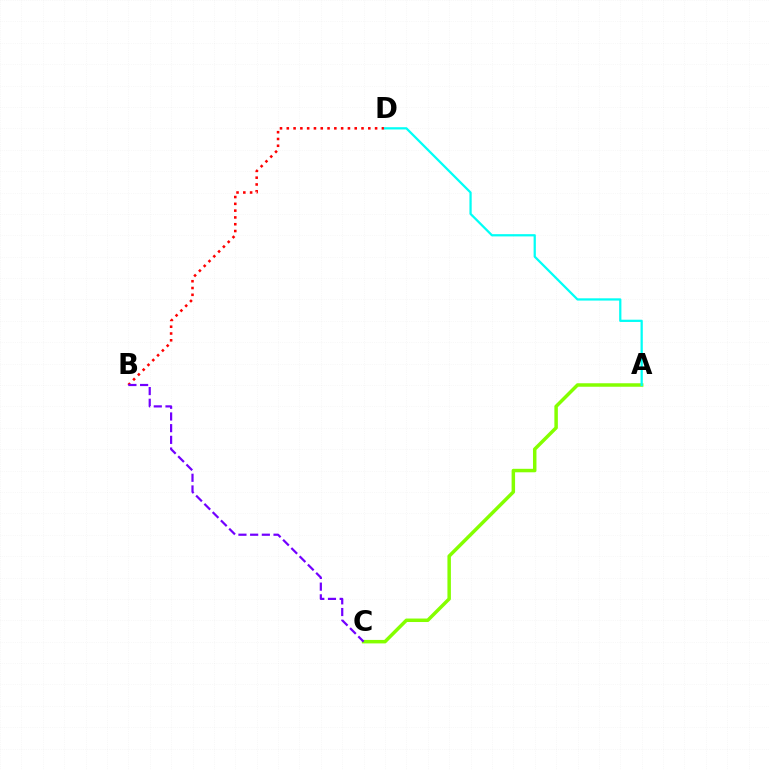{('B', 'D'): [{'color': '#ff0000', 'line_style': 'dotted', 'thickness': 1.85}], ('A', 'C'): [{'color': '#84ff00', 'line_style': 'solid', 'thickness': 2.51}], ('A', 'D'): [{'color': '#00fff6', 'line_style': 'solid', 'thickness': 1.62}], ('B', 'C'): [{'color': '#7200ff', 'line_style': 'dashed', 'thickness': 1.59}]}